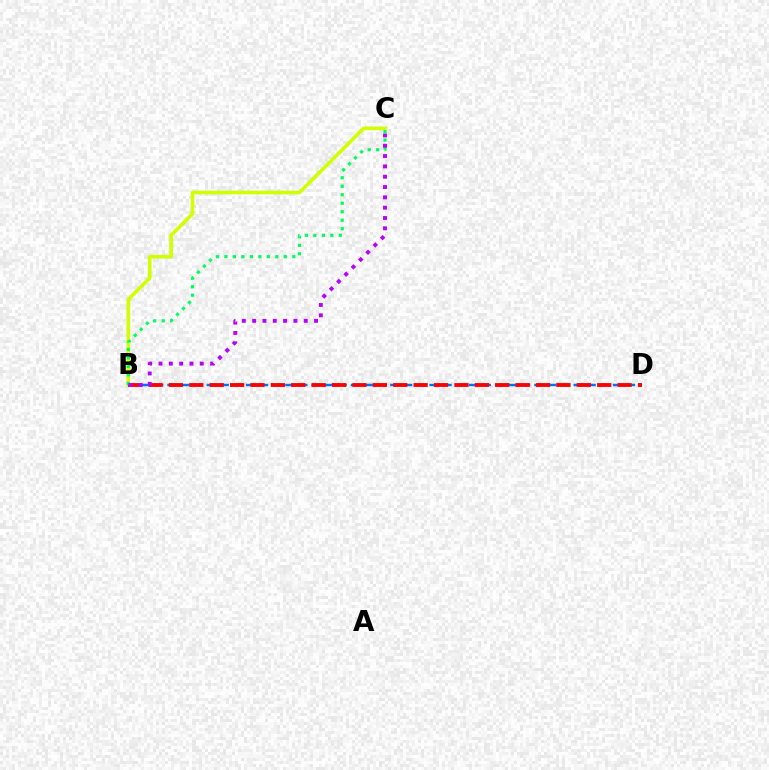{('B', 'C'): [{'color': '#d1ff00', 'line_style': 'solid', 'thickness': 2.61}, {'color': '#00ff5c', 'line_style': 'dotted', 'thickness': 2.31}, {'color': '#b900ff', 'line_style': 'dotted', 'thickness': 2.8}], ('B', 'D'): [{'color': '#0074ff', 'line_style': 'dashed', 'thickness': 1.78}, {'color': '#ff0000', 'line_style': 'dashed', 'thickness': 2.77}]}